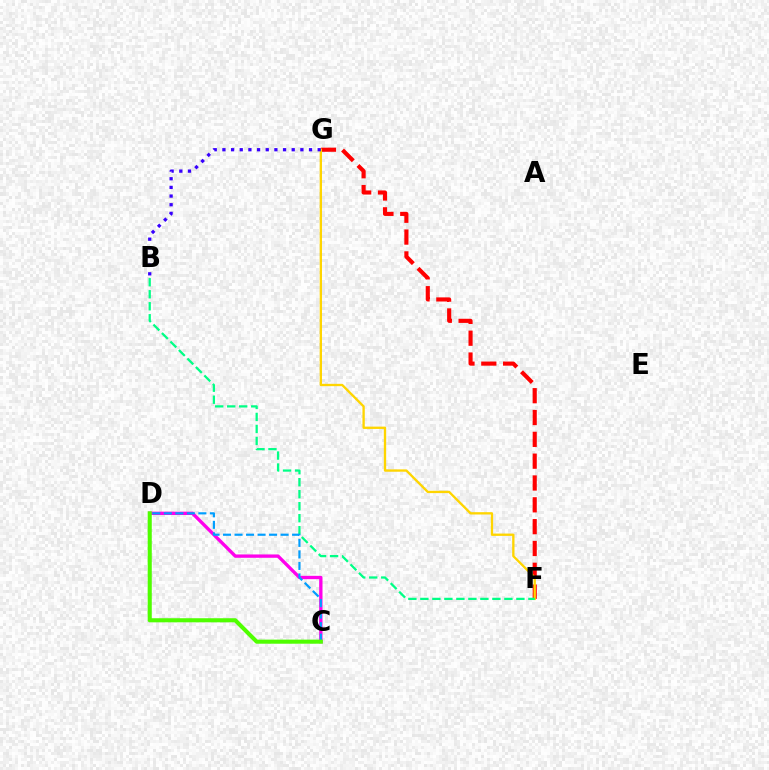{('F', 'G'): [{'color': '#ff0000', 'line_style': 'dashed', 'thickness': 2.96}, {'color': '#ffd500', 'line_style': 'solid', 'thickness': 1.68}], ('C', 'D'): [{'color': '#ff00ed', 'line_style': 'solid', 'thickness': 2.4}, {'color': '#009eff', 'line_style': 'dashed', 'thickness': 1.56}, {'color': '#4fff00', 'line_style': 'solid', 'thickness': 2.94}], ('B', 'F'): [{'color': '#00ff86', 'line_style': 'dashed', 'thickness': 1.63}], ('B', 'G'): [{'color': '#3700ff', 'line_style': 'dotted', 'thickness': 2.35}]}